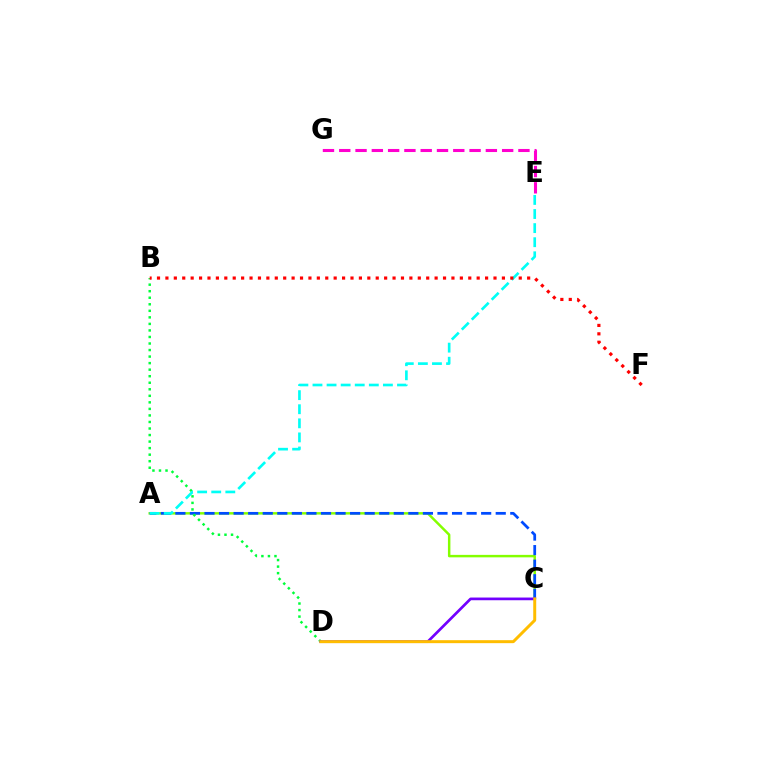{('E', 'G'): [{'color': '#ff00cf', 'line_style': 'dashed', 'thickness': 2.21}], ('A', 'C'): [{'color': '#84ff00', 'line_style': 'solid', 'thickness': 1.78}, {'color': '#004bff', 'line_style': 'dashed', 'thickness': 1.98}], ('B', 'D'): [{'color': '#00ff39', 'line_style': 'dotted', 'thickness': 1.78}], ('A', 'E'): [{'color': '#00fff6', 'line_style': 'dashed', 'thickness': 1.91}], ('C', 'D'): [{'color': '#7200ff', 'line_style': 'solid', 'thickness': 1.94}, {'color': '#ffbd00', 'line_style': 'solid', 'thickness': 2.14}], ('B', 'F'): [{'color': '#ff0000', 'line_style': 'dotted', 'thickness': 2.29}]}